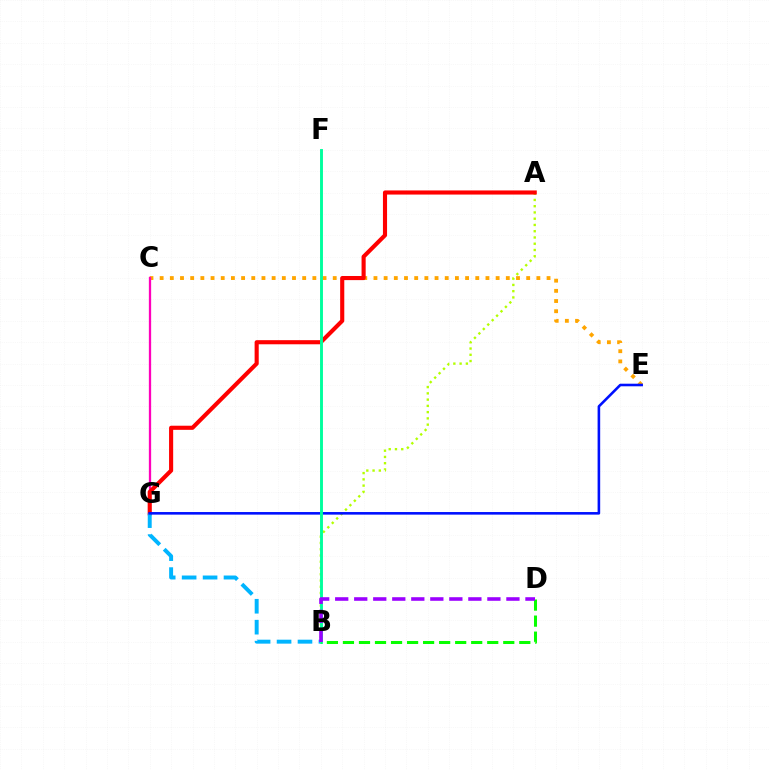{('C', 'E'): [{'color': '#ffa500', 'line_style': 'dotted', 'thickness': 2.77}], ('C', 'G'): [{'color': '#ff00bd', 'line_style': 'solid', 'thickness': 1.65}], ('A', 'B'): [{'color': '#b3ff00', 'line_style': 'dotted', 'thickness': 1.7}], ('A', 'G'): [{'color': '#ff0000', 'line_style': 'solid', 'thickness': 2.96}], ('B', 'G'): [{'color': '#00b5ff', 'line_style': 'dashed', 'thickness': 2.84}], ('E', 'G'): [{'color': '#0010ff', 'line_style': 'solid', 'thickness': 1.86}], ('B', 'F'): [{'color': '#00ff9d', 'line_style': 'solid', 'thickness': 2.09}], ('B', 'D'): [{'color': '#08ff00', 'line_style': 'dashed', 'thickness': 2.18}, {'color': '#9b00ff', 'line_style': 'dashed', 'thickness': 2.58}]}